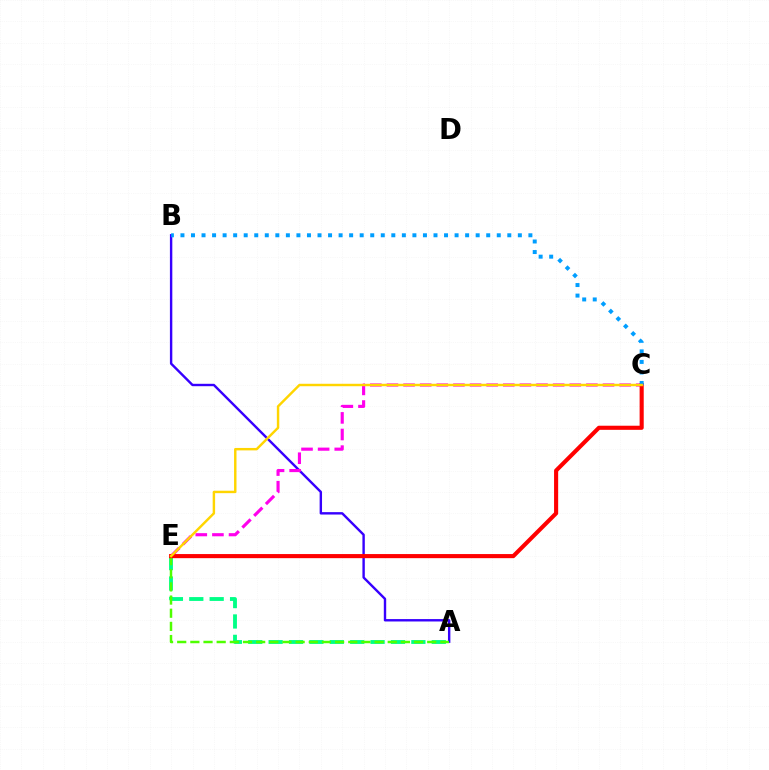{('A', 'E'): [{'color': '#00ff86', 'line_style': 'dashed', 'thickness': 2.77}, {'color': '#4fff00', 'line_style': 'dashed', 'thickness': 1.79}], ('A', 'B'): [{'color': '#3700ff', 'line_style': 'solid', 'thickness': 1.73}], ('C', 'E'): [{'color': '#ff00ed', 'line_style': 'dashed', 'thickness': 2.26}, {'color': '#ff0000', 'line_style': 'solid', 'thickness': 2.96}, {'color': '#ffd500', 'line_style': 'solid', 'thickness': 1.76}], ('B', 'C'): [{'color': '#009eff', 'line_style': 'dotted', 'thickness': 2.86}]}